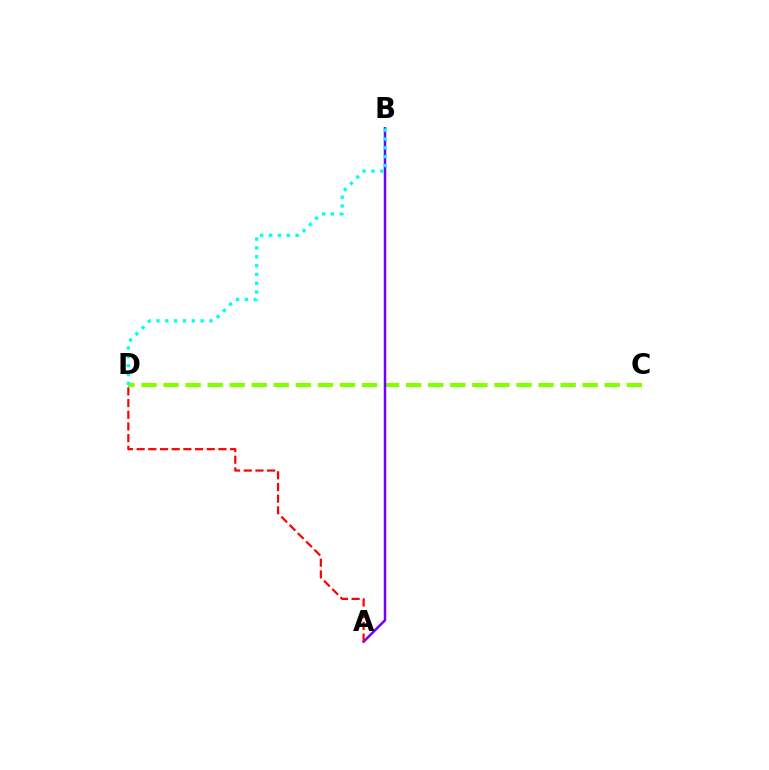{('C', 'D'): [{'color': '#84ff00', 'line_style': 'dashed', 'thickness': 3.0}], ('A', 'B'): [{'color': '#7200ff', 'line_style': 'solid', 'thickness': 1.8}], ('A', 'D'): [{'color': '#ff0000', 'line_style': 'dashed', 'thickness': 1.59}], ('B', 'D'): [{'color': '#00fff6', 'line_style': 'dotted', 'thickness': 2.4}]}